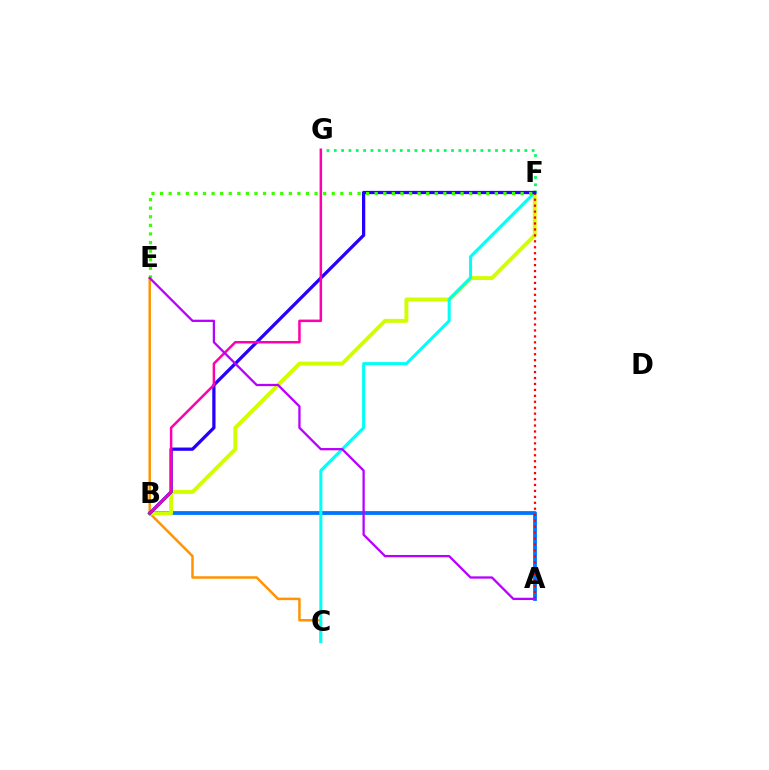{('C', 'E'): [{'color': '#ff9400', 'line_style': 'solid', 'thickness': 1.8}], ('A', 'B'): [{'color': '#0074ff', 'line_style': 'solid', 'thickness': 2.73}], ('B', 'F'): [{'color': '#d1ff00', 'line_style': 'solid', 'thickness': 2.82}, {'color': '#2500ff', 'line_style': 'solid', 'thickness': 2.34}], ('F', 'G'): [{'color': '#00ff5c', 'line_style': 'dotted', 'thickness': 1.99}], ('C', 'F'): [{'color': '#00fff6', 'line_style': 'solid', 'thickness': 2.18}], ('A', 'F'): [{'color': '#ff0000', 'line_style': 'dotted', 'thickness': 1.61}], ('B', 'G'): [{'color': '#ff00ac', 'line_style': 'solid', 'thickness': 1.8}], ('E', 'F'): [{'color': '#3dff00', 'line_style': 'dotted', 'thickness': 2.33}], ('A', 'E'): [{'color': '#b900ff', 'line_style': 'solid', 'thickness': 1.64}]}